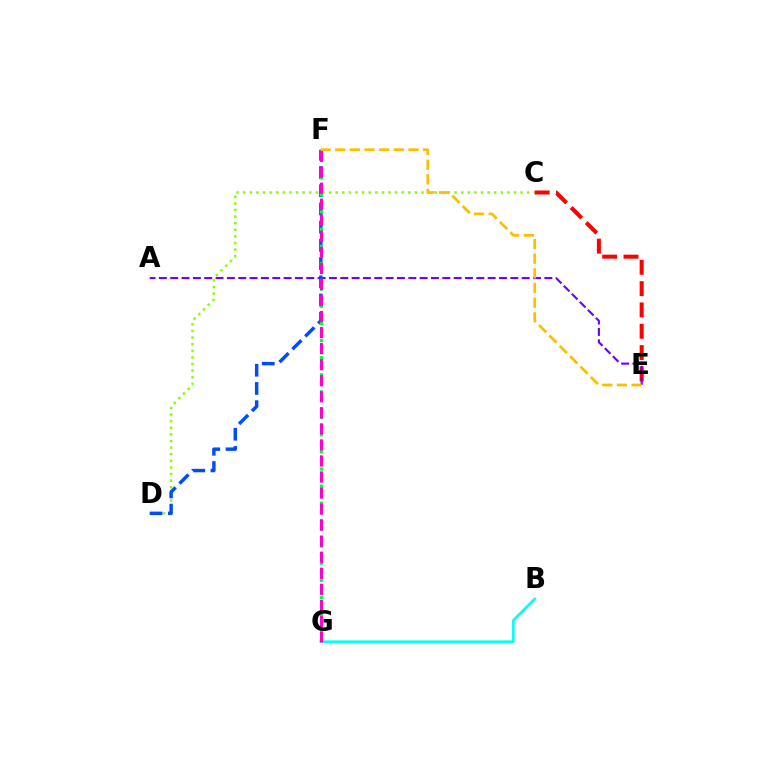{('C', 'D'): [{'color': '#84ff00', 'line_style': 'dotted', 'thickness': 1.79}], ('C', 'E'): [{'color': '#ff0000', 'line_style': 'dashed', 'thickness': 2.9}], ('A', 'E'): [{'color': '#7200ff', 'line_style': 'dashed', 'thickness': 1.54}], ('B', 'G'): [{'color': '#00fff6', 'line_style': 'solid', 'thickness': 1.84}], ('D', 'F'): [{'color': '#004bff', 'line_style': 'dashed', 'thickness': 2.48}], ('F', 'G'): [{'color': '#00ff39', 'line_style': 'dotted', 'thickness': 2.33}, {'color': '#ff00cf', 'line_style': 'dashed', 'thickness': 2.18}], ('E', 'F'): [{'color': '#ffbd00', 'line_style': 'dashed', 'thickness': 1.99}]}